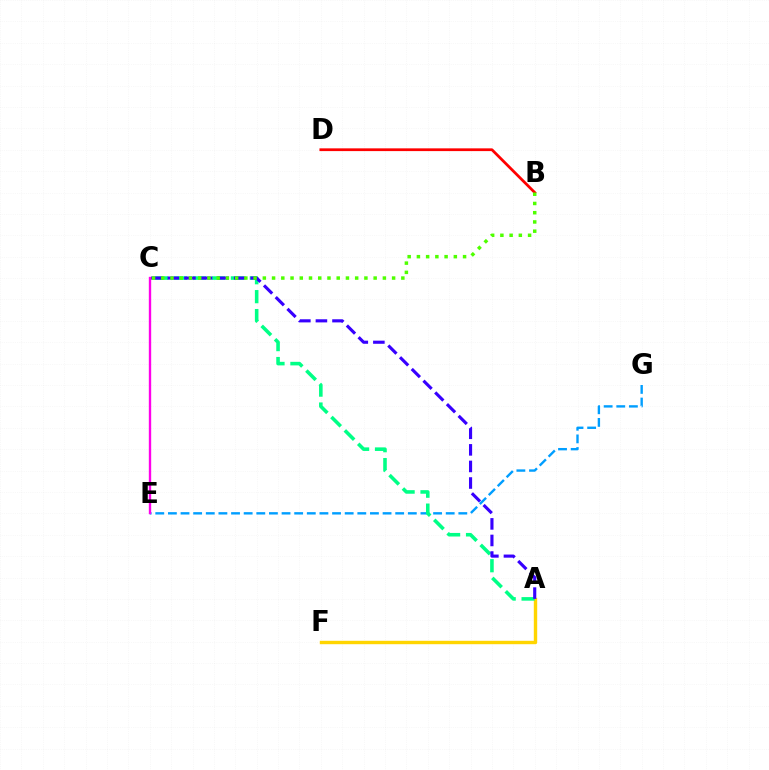{('E', 'G'): [{'color': '#009eff', 'line_style': 'dashed', 'thickness': 1.72}], ('A', 'F'): [{'color': '#ffd500', 'line_style': 'solid', 'thickness': 2.45}], ('A', 'C'): [{'color': '#00ff86', 'line_style': 'dashed', 'thickness': 2.57}, {'color': '#3700ff', 'line_style': 'dashed', 'thickness': 2.25}], ('B', 'D'): [{'color': '#ff0000', 'line_style': 'solid', 'thickness': 1.98}], ('B', 'C'): [{'color': '#4fff00', 'line_style': 'dotted', 'thickness': 2.51}], ('C', 'E'): [{'color': '#ff00ed', 'line_style': 'solid', 'thickness': 1.7}]}